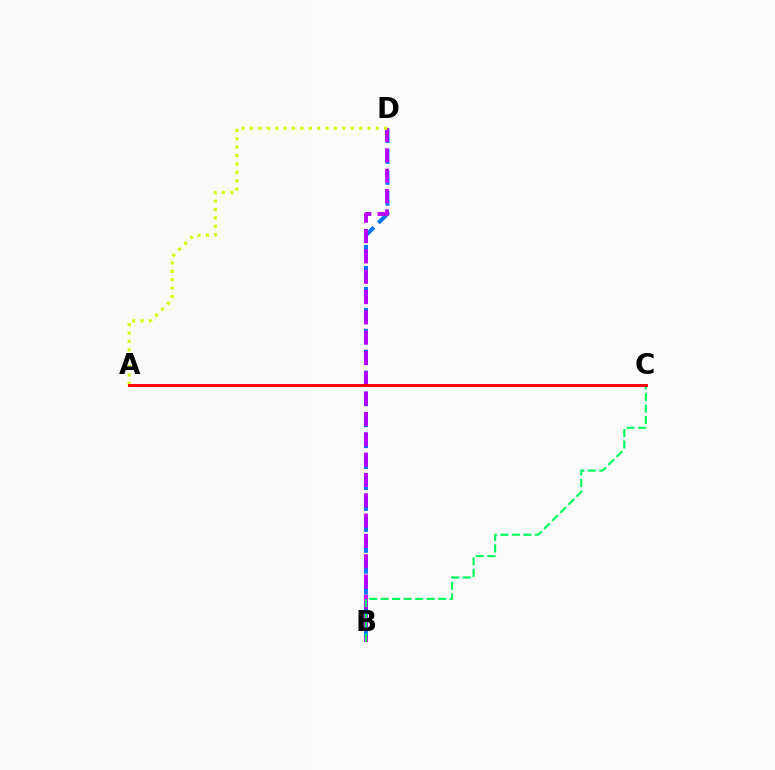{('B', 'D'): [{'color': '#0074ff', 'line_style': 'dashed', 'thickness': 2.84}, {'color': '#b900ff', 'line_style': 'dashed', 'thickness': 2.76}], ('B', 'C'): [{'color': '#00ff5c', 'line_style': 'dashed', 'thickness': 1.56}], ('A', 'D'): [{'color': '#d1ff00', 'line_style': 'dotted', 'thickness': 2.28}], ('A', 'C'): [{'color': '#ff0000', 'line_style': 'solid', 'thickness': 2.11}]}